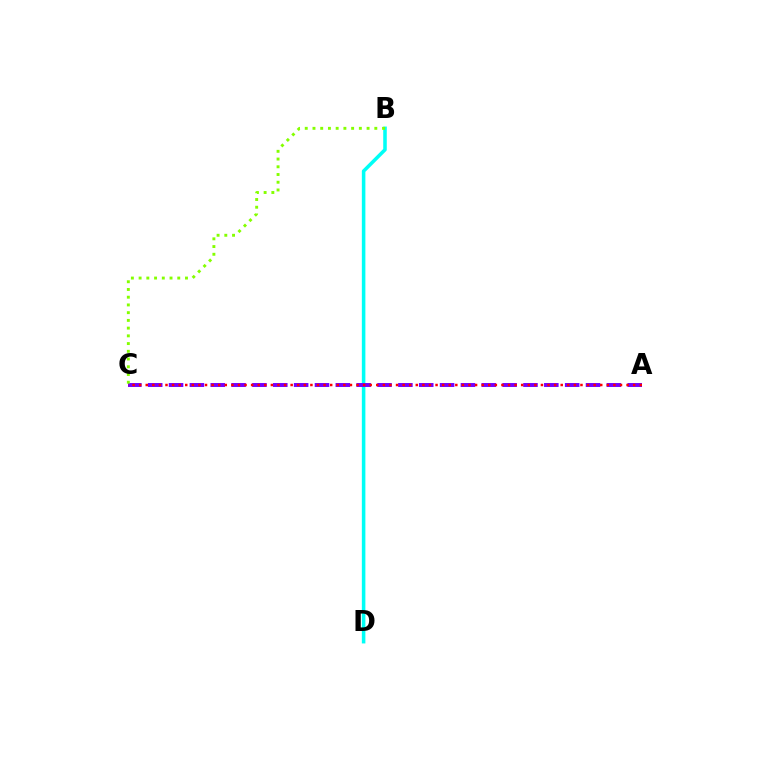{('B', 'D'): [{'color': '#00fff6', 'line_style': 'solid', 'thickness': 2.55}], ('A', 'C'): [{'color': '#7200ff', 'line_style': 'dashed', 'thickness': 2.83}, {'color': '#ff0000', 'line_style': 'dotted', 'thickness': 1.79}], ('B', 'C'): [{'color': '#84ff00', 'line_style': 'dotted', 'thickness': 2.1}]}